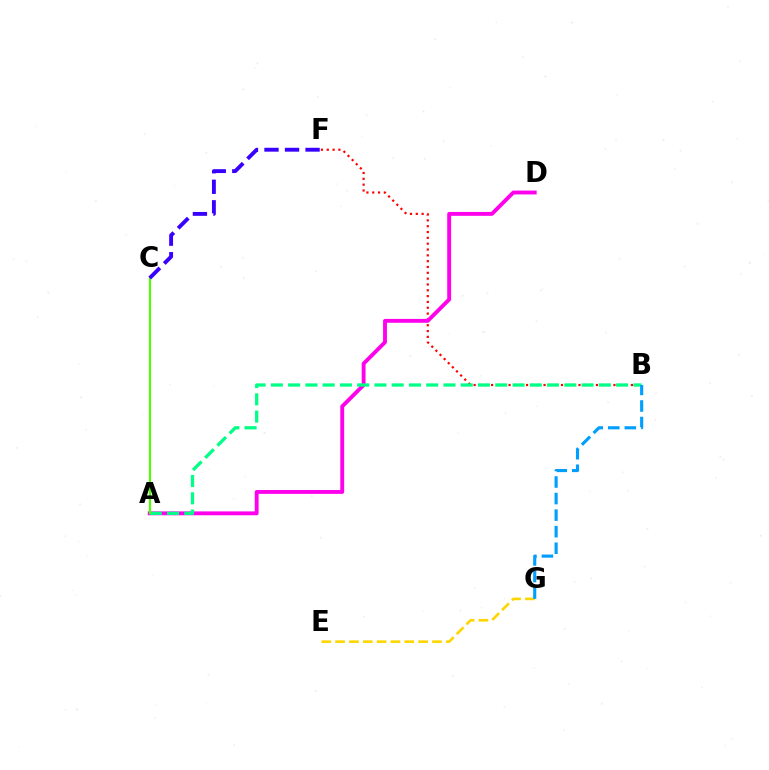{('E', 'G'): [{'color': '#ffd500', 'line_style': 'dashed', 'thickness': 1.88}], ('B', 'F'): [{'color': '#ff0000', 'line_style': 'dotted', 'thickness': 1.58}], ('A', 'D'): [{'color': '#ff00ed', 'line_style': 'solid', 'thickness': 2.78}], ('A', 'B'): [{'color': '#00ff86', 'line_style': 'dashed', 'thickness': 2.34}], ('B', 'G'): [{'color': '#009eff', 'line_style': 'dashed', 'thickness': 2.25}], ('A', 'C'): [{'color': '#4fff00', 'line_style': 'solid', 'thickness': 1.55}], ('C', 'F'): [{'color': '#3700ff', 'line_style': 'dashed', 'thickness': 2.79}]}